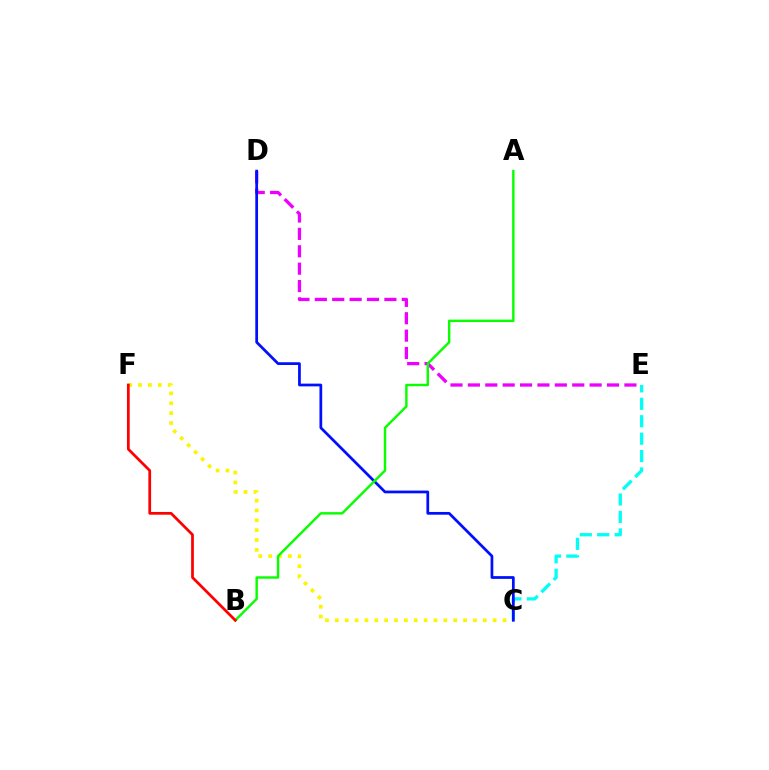{('C', 'E'): [{'color': '#00fff6', 'line_style': 'dashed', 'thickness': 2.37}], ('D', 'E'): [{'color': '#ee00ff', 'line_style': 'dashed', 'thickness': 2.36}], ('C', 'F'): [{'color': '#fcf500', 'line_style': 'dotted', 'thickness': 2.68}], ('C', 'D'): [{'color': '#0010ff', 'line_style': 'solid', 'thickness': 1.97}], ('A', 'B'): [{'color': '#08ff00', 'line_style': 'solid', 'thickness': 1.75}], ('B', 'F'): [{'color': '#ff0000', 'line_style': 'solid', 'thickness': 1.97}]}